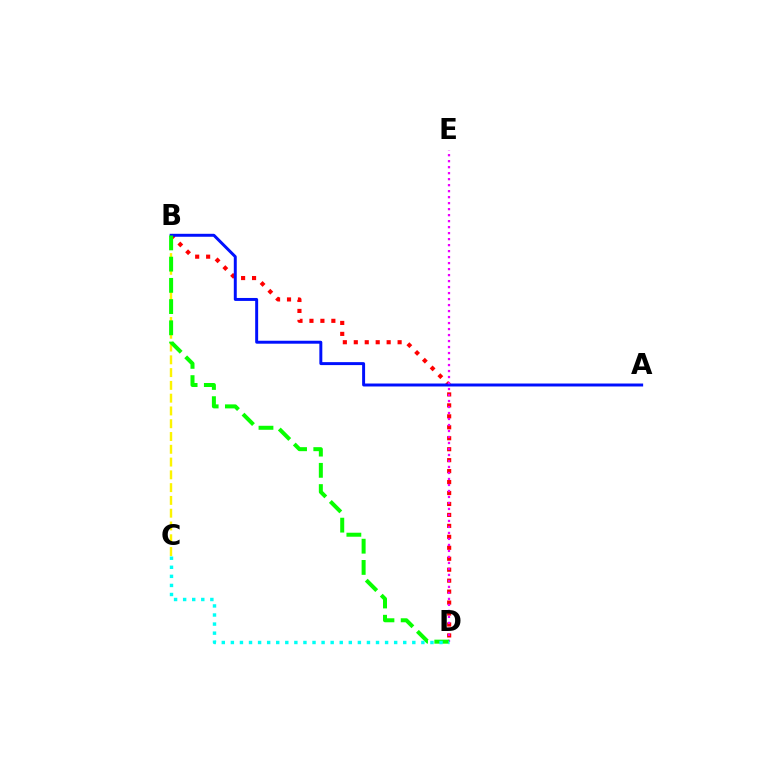{('B', 'D'): [{'color': '#ff0000', 'line_style': 'dotted', 'thickness': 2.98}, {'color': '#08ff00', 'line_style': 'dashed', 'thickness': 2.88}], ('B', 'C'): [{'color': '#fcf500', 'line_style': 'dashed', 'thickness': 1.74}], ('A', 'B'): [{'color': '#0010ff', 'line_style': 'solid', 'thickness': 2.13}], ('D', 'E'): [{'color': '#ee00ff', 'line_style': 'dotted', 'thickness': 1.63}], ('C', 'D'): [{'color': '#00fff6', 'line_style': 'dotted', 'thickness': 2.46}]}